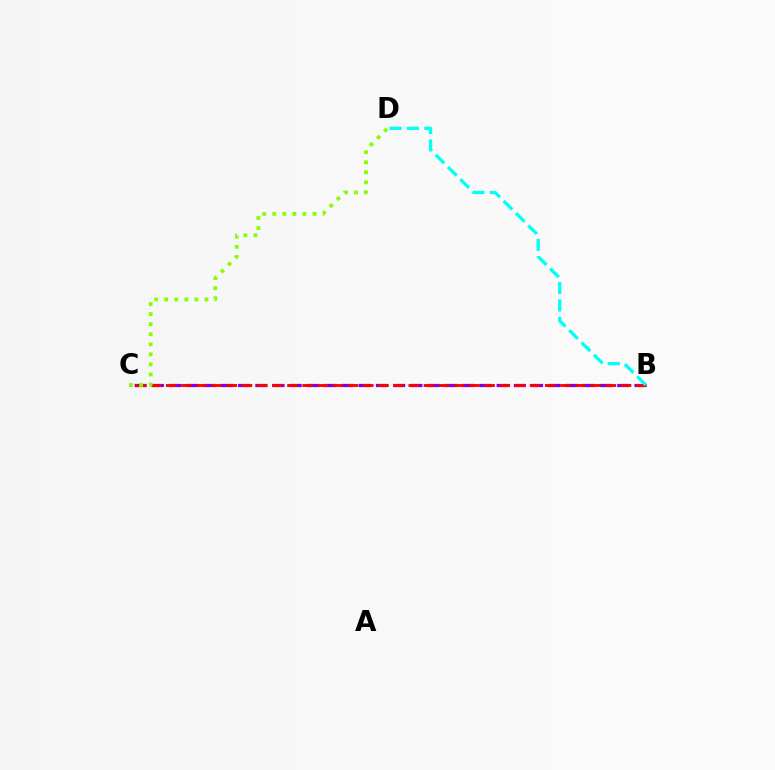{('B', 'C'): [{'color': '#7200ff', 'line_style': 'dashed', 'thickness': 2.34}, {'color': '#ff0000', 'line_style': 'dashed', 'thickness': 2.06}], ('B', 'D'): [{'color': '#00fff6', 'line_style': 'dashed', 'thickness': 2.36}], ('C', 'D'): [{'color': '#84ff00', 'line_style': 'dotted', 'thickness': 2.73}]}